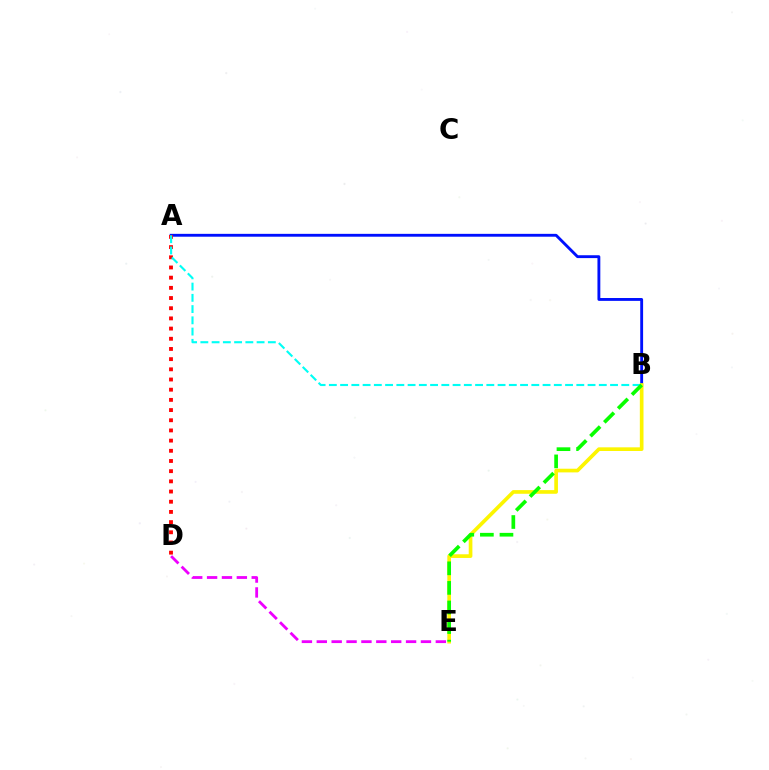{('A', 'B'): [{'color': '#0010ff', 'line_style': 'solid', 'thickness': 2.06}, {'color': '#00fff6', 'line_style': 'dashed', 'thickness': 1.53}], ('B', 'E'): [{'color': '#fcf500', 'line_style': 'solid', 'thickness': 2.64}, {'color': '#08ff00', 'line_style': 'dashed', 'thickness': 2.66}], ('A', 'D'): [{'color': '#ff0000', 'line_style': 'dotted', 'thickness': 2.77}], ('D', 'E'): [{'color': '#ee00ff', 'line_style': 'dashed', 'thickness': 2.02}]}